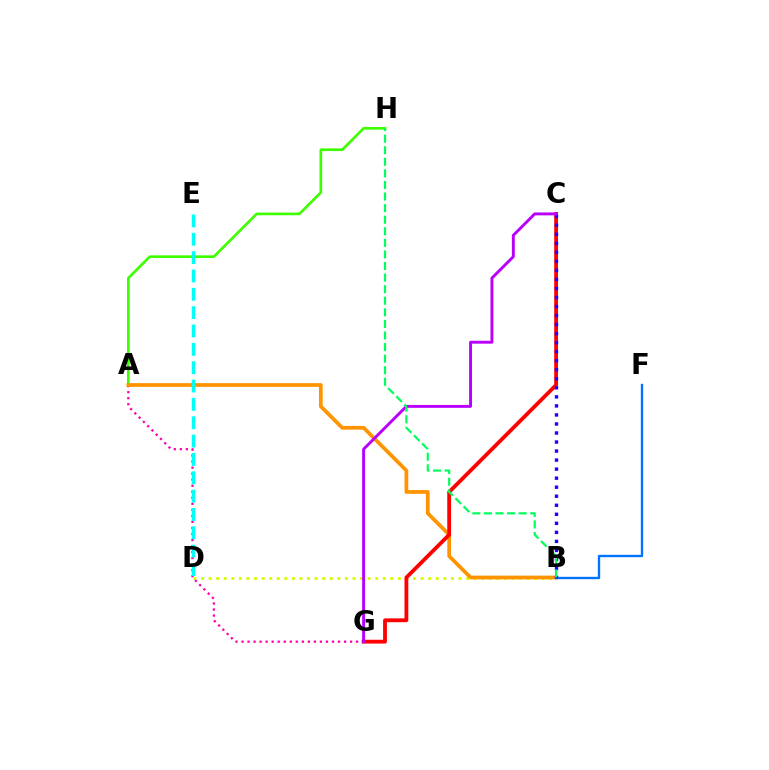{('A', 'G'): [{'color': '#ff00ac', 'line_style': 'dotted', 'thickness': 1.64}], ('B', 'D'): [{'color': '#d1ff00', 'line_style': 'dotted', 'thickness': 2.06}], ('A', 'H'): [{'color': '#3dff00', 'line_style': 'solid', 'thickness': 1.92}], ('A', 'B'): [{'color': '#ff9400', 'line_style': 'solid', 'thickness': 2.69}], ('B', 'F'): [{'color': '#0074ff', 'line_style': 'solid', 'thickness': 1.69}], ('C', 'G'): [{'color': '#ff0000', 'line_style': 'solid', 'thickness': 2.75}, {'color': '#b900ff', 'line_style': 'solid', 'thickness': 2.1}], ('B', 'C'): [{'color': '#2500ff', 'line_style': 'dotted', 'thickness': 2.45}], ('D', 'E'): [{'color': '#00fff6', 'line_style': 'dashed', 'thickness': 2.49}], ('B', 'H'): [{'color': '#00ff5c', 'line_style': 'dashed', 'thickness': 1.57}]}